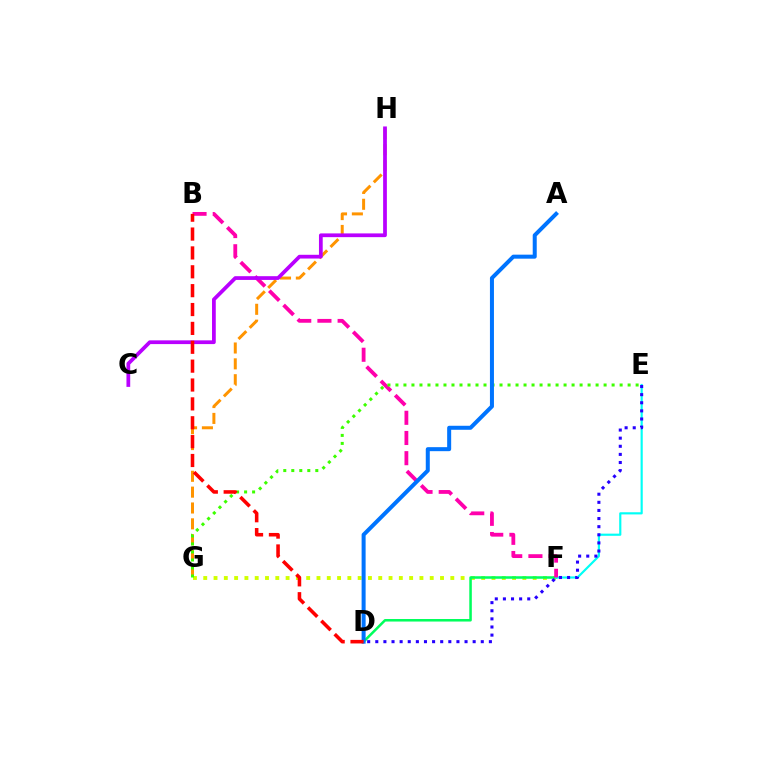{('G', 'H'): [{'color': '#ff9400', 'line_style': 'dashed', 'thickness': 2.15}], ('F', 'G'): [{'color': '#d1ff00', 'line_style': 'dotted', 'thickness': 2.8}], ('D', 'F'): [{'color': '#00ff5c', 'line_style': 'solid', 'thickness': 1.82}], ('E', 'F'): [{'color': '#00fff6', 'line_style': 'solid', 'thickness': 1.56}], ('B', 'F'): [{'color': '#ff00ac', 'line_style': 'dashed', 'thickness': 2.74}], ('C', 'H'): [{'color': '#b900ff', 'line_style': 'solid', 'thickness': 2.7}], ('E', 'G'): [{'color': '#3dff00', 'line_style': 'dotted', 'thickness': 2.18}], ('A', 'D'): [{'color': '#0074ff', 'line_style': 'solid', 'thickness': 2.89}], ('D', 'E'): [{'color': '#2500ff', 'line_style': 'dotted', 'thickness': 2.2}], ('B', 'D'): [{'color': '#ff0000', 'line_style': 'dashed', 'thickness': 2.56}]}